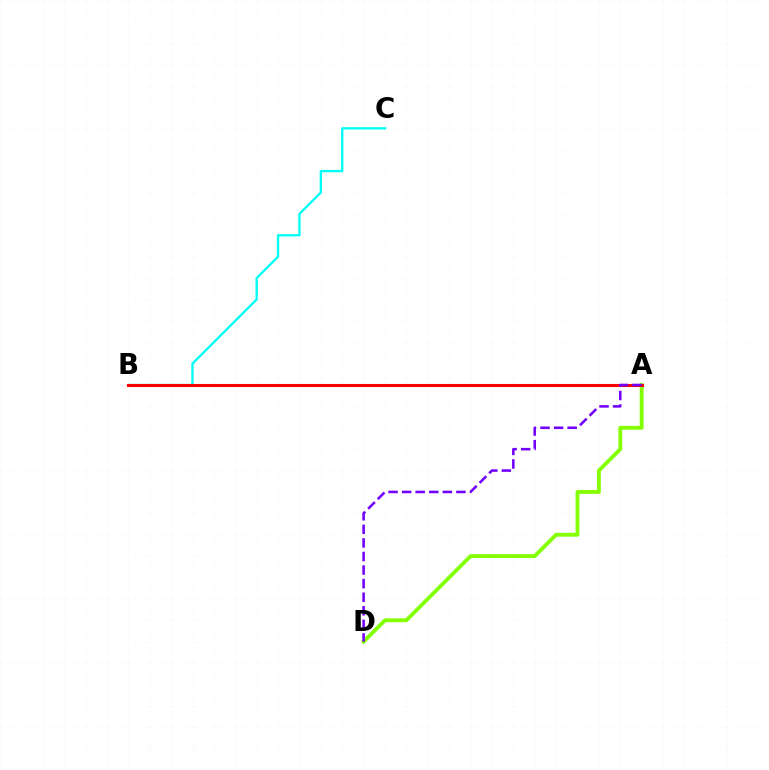{('B', 'C'): [{'color': '#00fff6', 'line_style': 'solid', 'thickness': 1.68}], ('A', 'D'): [{'color': '#84ff00', 'line_style': 'solid', 'thickness': 2.77}, {'color': '#7200ff', 'line_style': 'dashed', 'thickness': 1.84}], ('A', 'B'): [{'color': '#ff0000', 'line_style': 'solid', 'thickness': 2.21}]}